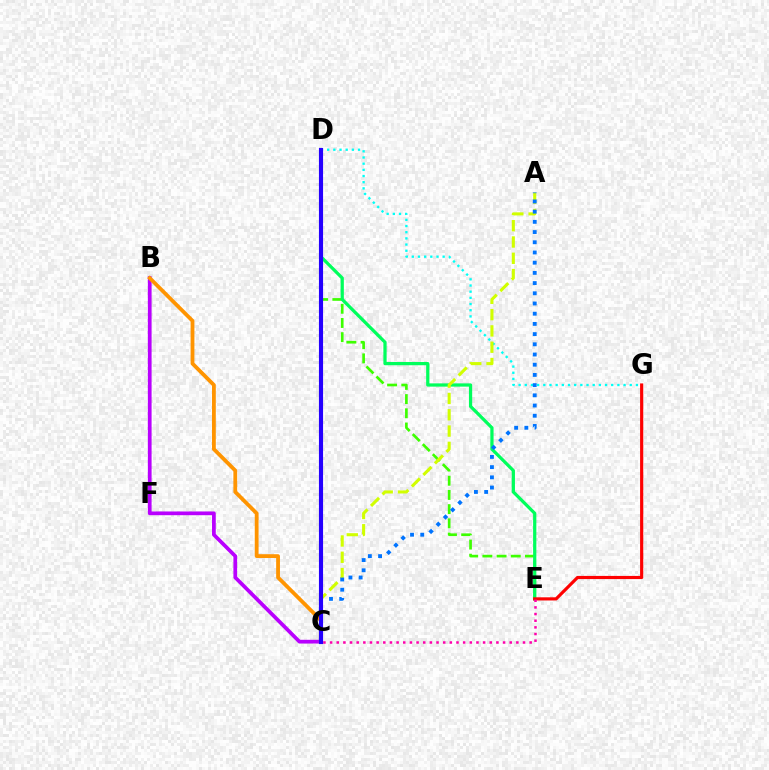{('D', 'E'): [{'color': '#3dff00', 'line_style': 'dashed', 'thickness': 1.93}, {'color': '#00ff5c', 'line_style': 'solid', 'thickness': 2.33}], ('D', 'G'): [{'color': '#00fff6', 'line_style': 'dotted', 'thickness': 1.68}], ('E', 'G'): [{'color': '#ff0000', 'line_style': 'solid', 'thickness': 2.28}], ('A', 'C'): [{'color': '#d1ff00', 'line_style': 'dashed', 'thickness': 2.21}, {'color': '#0074ff', 'line_style': 'dotted', 'thickness': 2.77}], ('C', 'E'): [{'color': '#ff00ac', 'line_style': 'dotted', 'thickness': 1.81}], ('B', 'C'): [{'color': '#b900ff', 'line_style': 'solid', 'thickness': 2.69}, {'color': '#ff9400', 'line_style': 'solid', 'thickness': 2.74}], ('C', 'D'): [{'color': '#2500ff', 'line_style': 'solid', 'thickness': 2.97}]}